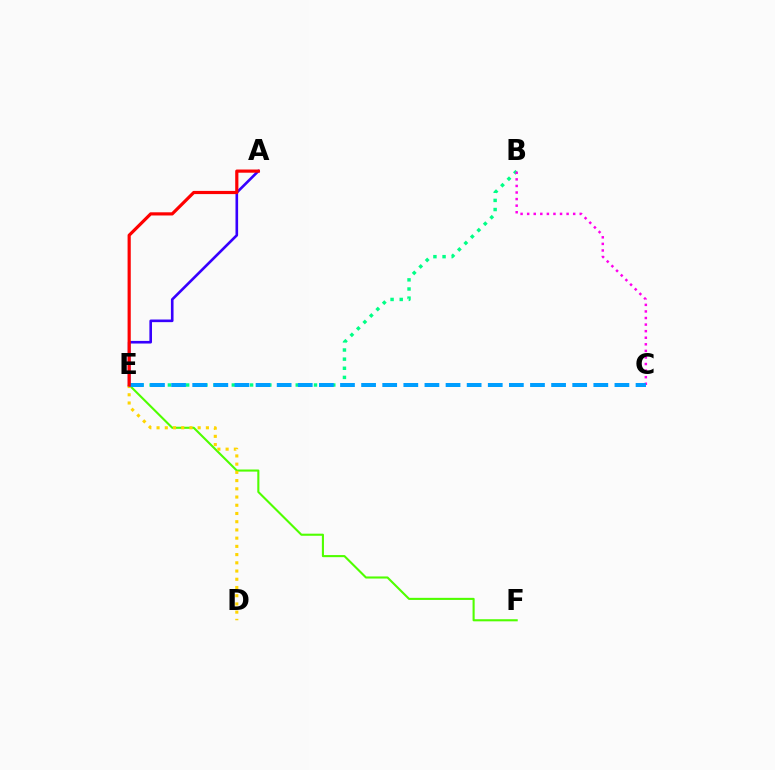{('B', 'E'): [{'color': '#00ff86', 'line_style': 'dotted', 'thickness': 2.48}], ('E', 'F'): [{'color': '#4fff00', 'line_style': 'solid', 'thickness': 1.51}], ('A', 'E'): [{'color': '#3700ff', 'line_style': 'solid', 'thickness': 1.89}, {'color': '#ff0000', 'line_style': 'solid', 'thickness': 2.29}], ('B', 'C'): [{'color': '#ff00ed', 'line_style': 'dotted', 'thickness': 1.79}], ('D', 'E'): [{'color': '#ffd500', 'line_style': 'dotted', 'thickness': 2.23}], ('C', 'E'): [{'color': '#009eff', 'line_style': 'dashed', 'thickness': 2.87}]}